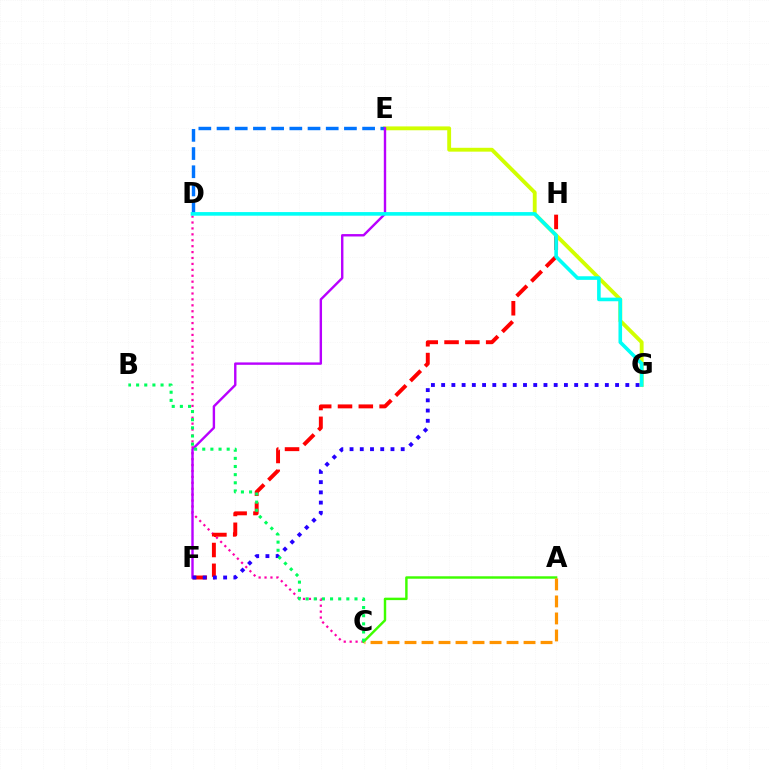{('C', 'D'): [{'color': '#ff00ac', 'line_style': 'dotted', 'thickness': 1.61}], ('F', 'H'): [{'color': '#ff0000', 'line_style': 'dashed', 'thickness': 2.83}], ('E', 'G'): [{'color': '#d1ff00', 'line_style': 'solid', 'thickness': 2.78}], ('D', 'E'): [{'color': '#0074ff', 'line_style': 'dashed', 'thickness': 2.47}], ('E', 'F'): [{'color': '#b900ff', 'line_style': 'solid', 'thickness': 1.73}], ('A', 'C'): [{'color': '#3dff00', 'line_style': 'solid', 'thickness': 1.76}, {'color': '#ff9400', 'line_style': 'dashed', 'thickness': 2.31}], ('F', 'G'): [{'color': '#2500ff', 'line_style': 'dotted', 'thickness': 2.78}], ('B', 'C'): [{'color': '#00ff5c', 'line_style': 'dotted', 'thickness': 2.21}], ('D', 'G'): [{'color': '#00fff6', 'line_style': 'solid', 'thickness': 2.6}]}